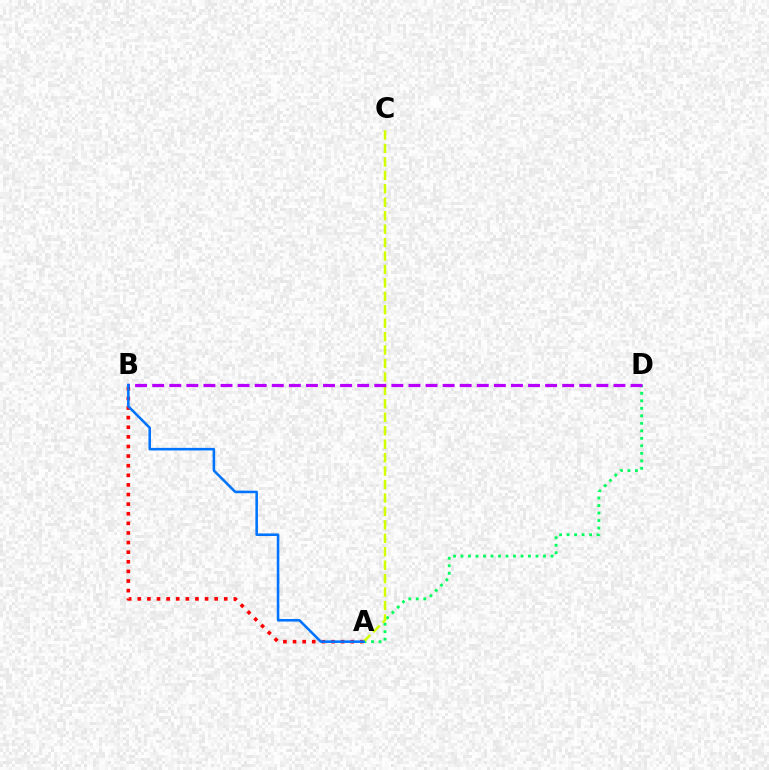{('A', 'B'): [{'color': '#ff0000', 'line_style': 'dotted', 'thickness': 2.61}, {'color': '#0074ff', 'line_style': 'solid', 'thickness': 1.85}], ('A', 'D'): [{'color': '#00ff5c', 'line_style': 'dotted', 'thickness': 2.04}], ('A', 'C'): [{'color': '#d1ff00', 'line_style': 'dashed', 'thickness': 1.83}], ('B', 'D'): [{'color': '#b900ff', 'line_style': 'dashed', 'thickness': 2.32}]}